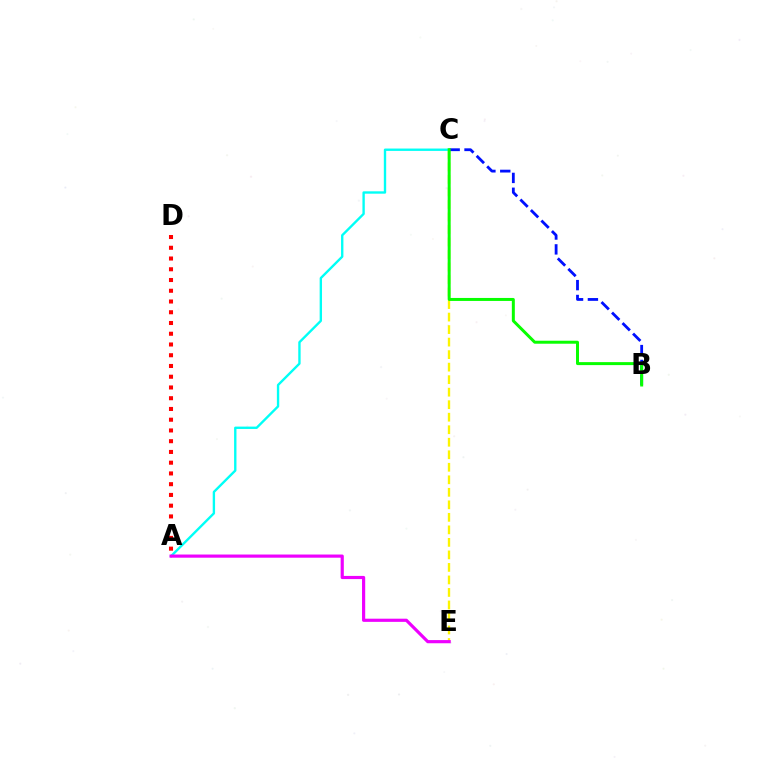{('A', 'D'): [{'color': '#ff0000', 'line_style': 'dotted', 'thickness': 2.92}], ('C', 'E'): [{'color': '#fcf500', 'line_style': 'dashed', 'thickness': 1.7}], ('A', 'C'): [{'color': '#00fff6', 'line_style': 'solid', 'thickness': 1.7}], ('B', 'C'): [{'color': '#0010ff', 'line_style': 'dashed', 'thickness': 2.02}, {'color': '#08ff00', 'line_style': 'solid', 'thickness': 2.15}], ('A', 'E'): [{'color': '#ee00ff', 'line_style': 'solid', 'thickness': 2.28}]}